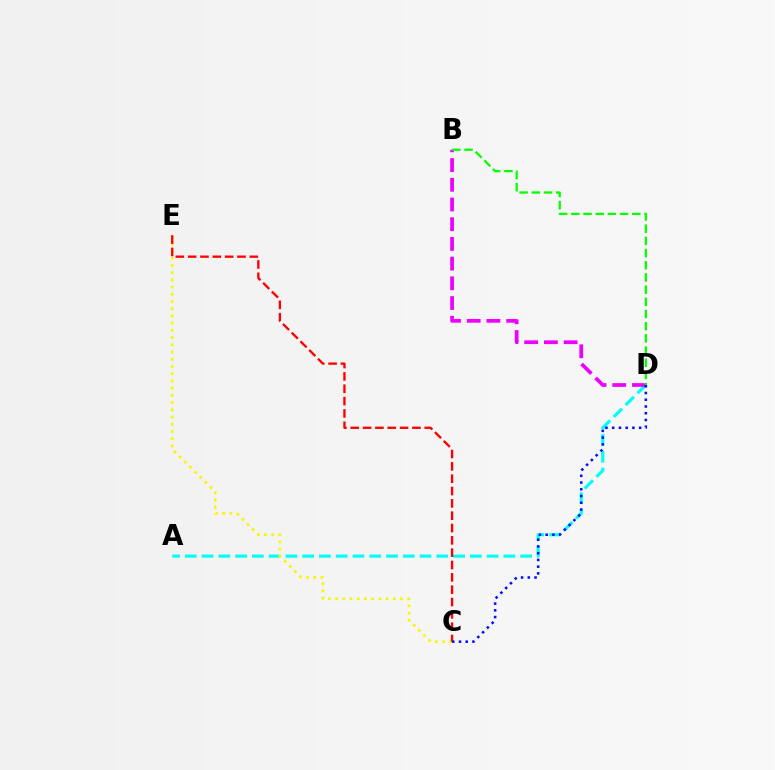{('A', 'D'): [{'color': '#00fff6', 'line_style': 'dashed', 'thickness': 2.28}], ('C', 'E'): [{'color': '#fcf500', 'line_style': 'dotted', 'thickness': 1.96}, {'color': '#ff0000', 'line_style': 'dashed', 'thickness': 1.68}], ('B', 'D'): [{'color': '#ee00ff', 'line_style': 'dashed', 'thickness': 2.68}, {'color': '#08ff00', 'line_style': 'dashed', 'thickness': 1.66}], ('C', 'D'): [{'color': '#0010ff', 'line_style': 'dotted', 'thickness': 1.83}]}